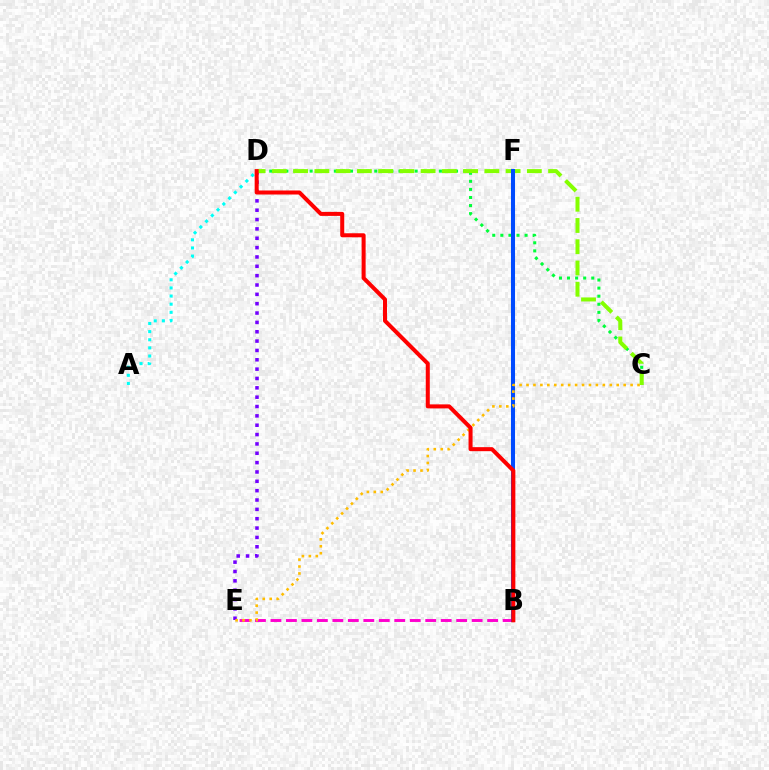{('B', 'E'): [{'color': '#ff00cf', 'line_style': 'dashed', 'thickness': 2.1}], ('C', 'D'): [{'color': '#00ff39', 'line_style': 'dotted', 'thickness': 2.19}, {'color': '#84ff00', 'line_style': 'dashed', 'thickness': 2.89}], ('A', 'D'): [{'color': '#00fff6', 'line_style': 'dotted', 'thickness': 2.21}], ('D', 'E'): [{'color': '#7200ff', 'line_style': 'dotted', 'thickness': 2.54}], ('B', 'F'): [{'color': '#004bff', 'line_style': 'solid', 'thickness': 2.92}], ('C', 'E'): [{'color': '#ffbd00', 'line_style': 'dotted', 'thickness': 1.89}], ('B', 'D'): [{'color': '#ff0000', 'line_style': 'solid', 'thickness': 2.9}]}